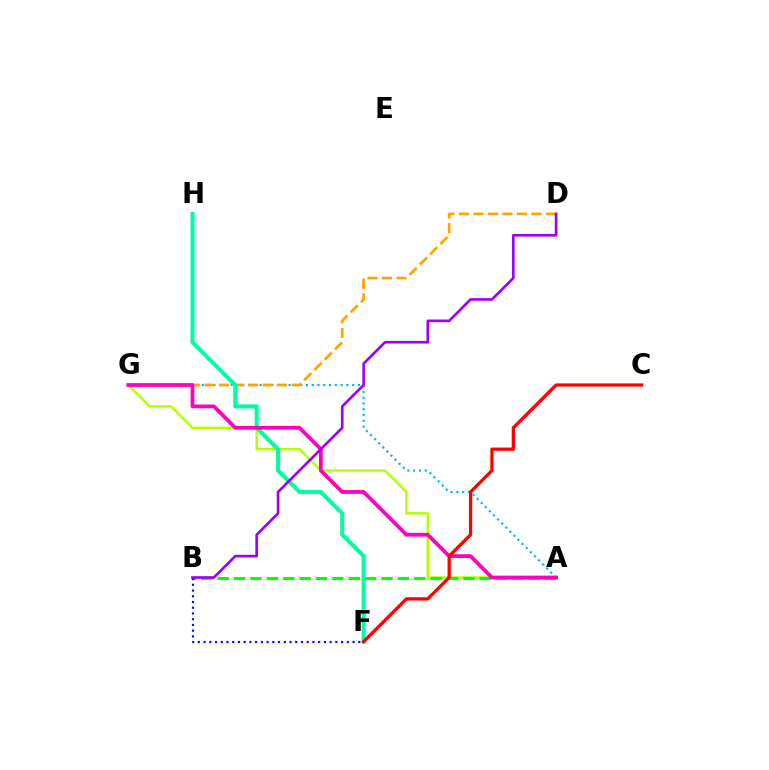{('A', 'G'): [{'color': '#b3ff00', 'line_style': 'solid', 'thickness': 1.74}, {'color': '#00b5ff', 'line_style': 'dotted', 'thickness': 1.57}, {'color': '#ff00bd', 'line_style': 'solid', 'thickness': 2.71}], ('A', 'B'): [{'color': '#08ff00', 'line_style': 'dashed', 'thickness': 2.22}], ('D', 'G'): [{'color': '#ffa500', 'line_style': 'dashed', 'thickness': 1.97}], ('F', 'H'): [{'color': '#00ff9d', 'line_style': 'solid', 'thickness': 2.91}], ('B', 'F'): [{'color': '#0010ff', 'line_style': 'dotted', 'thickness': 1.56}], ('B', 'D'): [{'color': '#9b00ff', 'line_style': 'solid', 'thickness': 1.9}], ('C', 'F'): [{'color': '#ff0000', 'line_style': 'solid', 'thickness': 2.34}]}